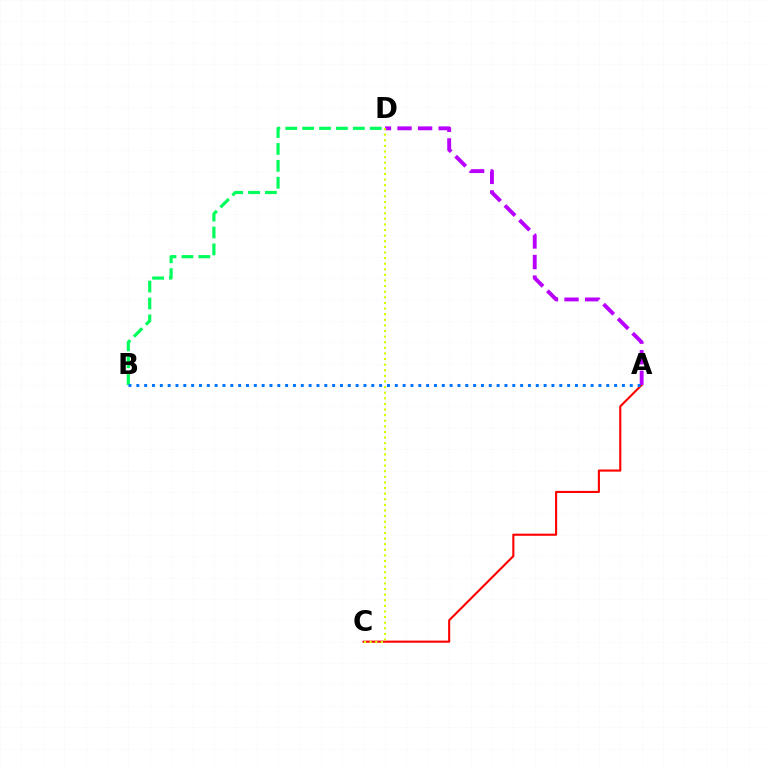{('A', 'C'): [{'color': '#ff0000', 'line_style': 'solid', 'thickness': 1.52}], ('B', 'D'): [{'color': '#00ff5c', 'line_style': 'dashed', 'thickness': 2.3}], ('A', 'D'): [{'color': '#b900ff', 'line_style': 'dashed', 'thickness': 2.79}], ('A', 'B'): [{'color': '#0074ff', 'line_style': 'dotted', 'thickness': 2.13}], ('C', 'D'): [{'color': '#d1ff00', 'line_style': 'dotted', 'thickness': 1.52}]}